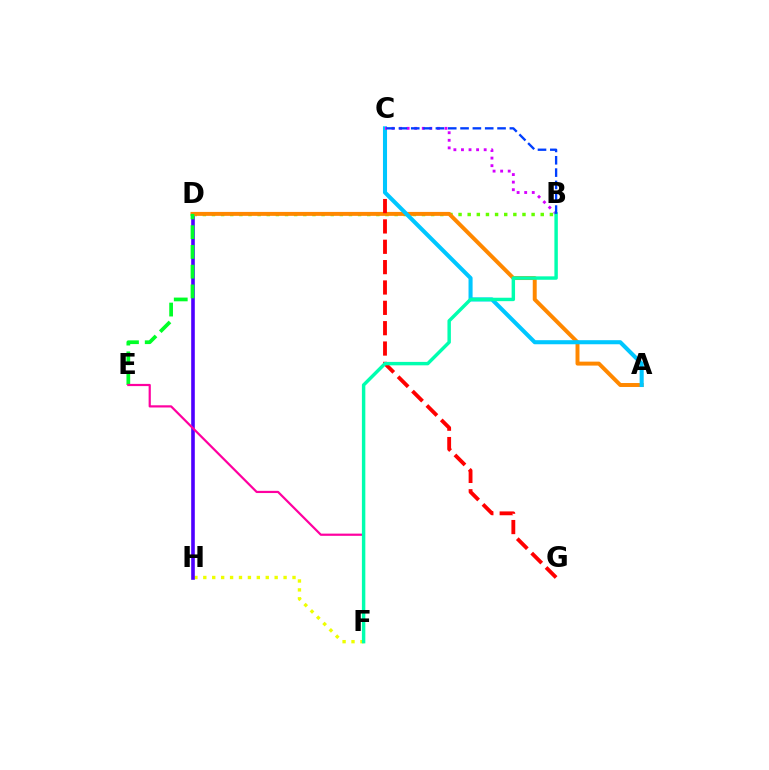{('F', 'H'): [{'color': '#eeff00', 'line_style': 'dotted', 'thickness': 2.42}], ('D', 'H'): [{'color': '#4f00ff', 'line_style': 'solid', 'thickness': 2.6}], ('B', 'D'): [{'color': '#66ff00', 'line_style': 'dotted', 'thickness': 2.48}], ('A', 'D'): [{'color': '#ff8800', 'line_style': 'solid', 'thickness': 2.85}], ('C', 'G'): [{'color': '#ff0000', 'line_style': 'dashed', 'thickness': 2.76}], ('A', 'C'): [{'color': '#00c7ff', 'line_style': 'solid', 'thickness': 2.93}], ('D', 'E'): [{'color': '#00ff27', 'line_style': 'dashed', 'thickness': 2.68}], ('E', 'F'): [{'color': '#ff00a0', 'line_style': 'solid', 'thickness': 1.59}], ('B', 'C'): [{'color': '#d600ff', 'line_style': 'dotted', 'thickness': 2.06}, {'color': '#003fff', 'line_style': 'dashed', 'thickness': 1.67}], ('B', 'F'): [{'color': '#00ffaf', 'line_style': 'solid', 'thickness': 2.47}]}